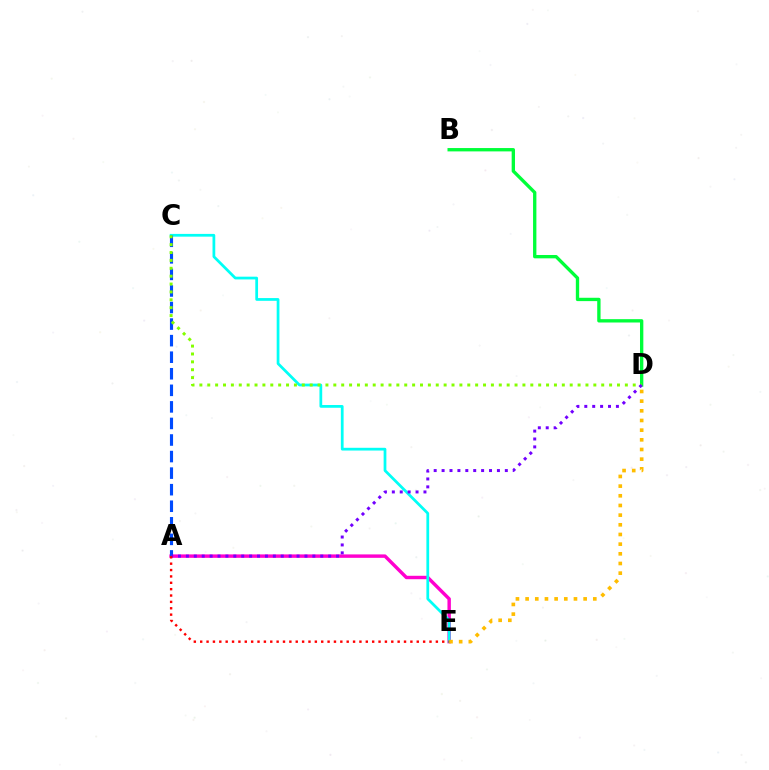{('B', 'D'): [{'color': '#00ff39', 'line_style': 'solid', 'thickness': 2.4}], ('A', 'E'): [{'color': '#ff00cf', 'line_style': 'solid', 'thickness': 2.46}, {'color': '#ff0000', 'line_style': 'dotted', 'thickness': 1.73}], ('C', 'E'): [{'color': '#00fff6', 'line_style': 'solid', 'thickness': 1.98}], ('D', 'E'): [{'color': '#ffbd00', 'line_style': 'dotted', 'thickness': 2.63}], ('A', 'C'): [{'color': '#004bff', 'line_style': 'dashed', 'thickness': 2.25}], ('C', 'D'): [{'color': '#84ff00', 'line_style': 'dotted', 'thickness': 2.14}], ('A', 'D'): [{'color': '#7200ff', 'line_style': 'dotted', 'thickness': 2.15}]}